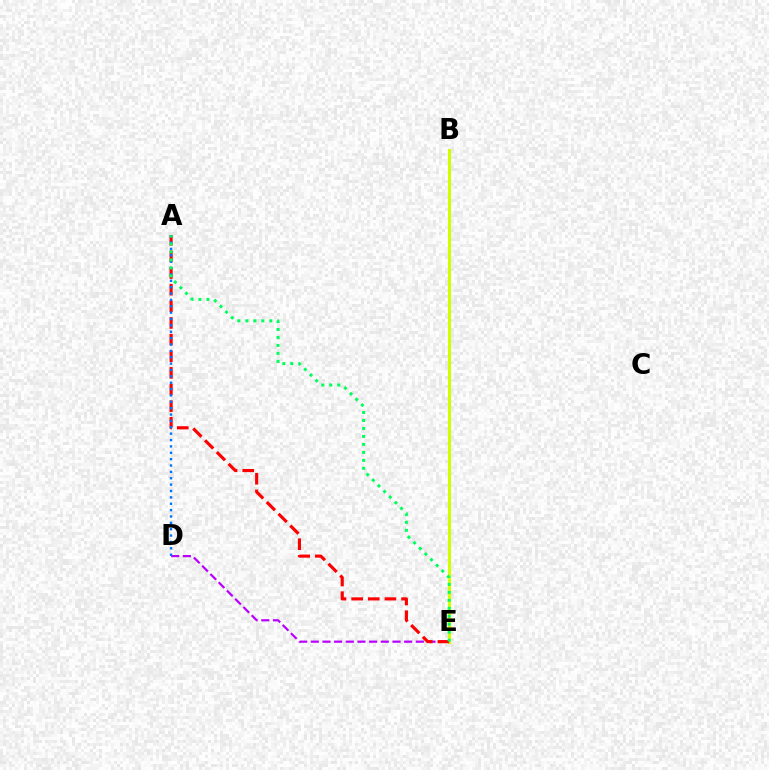{('D', 'E'): [{'color': '#b900ff', 'line_style': 'dashed', 'thickness': 1.59}], ('B', 'E'): [{'color': '#d1ff00', 'line_style': 'solid', 'thickness': 2.22}], ('A', 'E'): [{'color': '#ff0000', 'line_style': 'dashed', 'thickness': 2.26}, {'color': '#00ff5c', 'line_style': 'dotted', 'thickness': 2.17}], ('A', 'D'): [{'color': '#0074ff', 'line_style': 'dotted', 'thickness': 1.73}]}